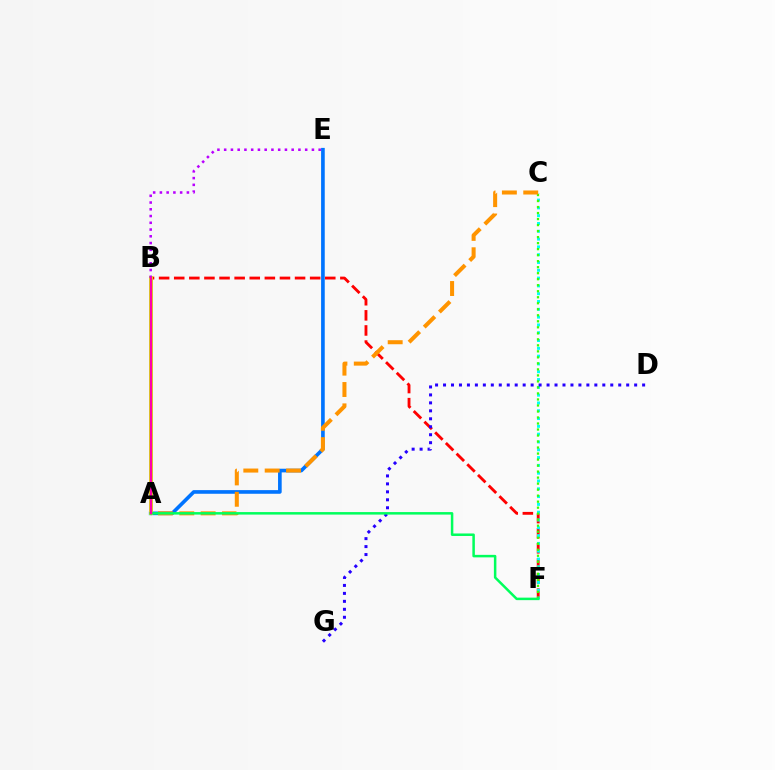{('A', 'E'): [{'color': '#0074ff', 'line_style': 'solid', 'thickness': 2.63}], ('B', 'F'): [{'color': '#ff0000', 'line_style': 'dashed', 'thickness': 2.05}], ('C', 'F'): [{'color': '#00fff6', 'line_style': 'dotted', 'thickness': 2.12}, {'color': '#3dff00', 'line_style': 'dotted', 'thickness': 1.63}], ('A', 'B'): [{'color': '#d1ff00', 'line_style': 'solid', 'thickness': 2.86}, {'color': '#ff00ac', 'line_style': 'solid', 'thickness': 1.8}], ('A', 'C'): [{'color': '#ff9400', 'line_style': 'dashed', 'thickness': 2.9}], ('D', 'G'): [{'color': '#2500ff', 'line_style': 'dotted', 'thickness': 2.16}], ('B', 'E'): [{'color': '#b900ff', 'line_style': 'dotted', 'thickness': 1.83}], ('A', 'F'): [{'color': '#00ff5c', 'line_style': 'solid', 'thickness': 1.8}]}